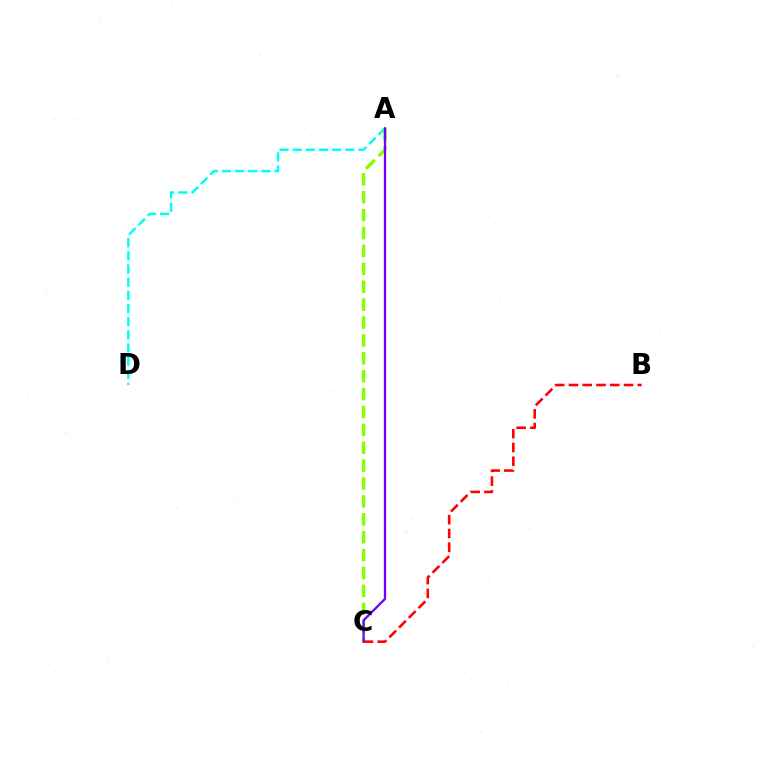{('A', 'D'): [{'color': '#00fff6', 'line_style': 'dashed', 'thickness': 1.79}], ('A', 'C'): [{'color': '#84ff00', 'line_style': 'dashed', 'thickness': 2.43}, {'color': '#7200ff', 'line_style': 'solid', 'thickness': 1.65}], ('B', 'C'): [{'color': '#ff0000', 'line_style': 'dashed', 'thickness': 1.87}]}